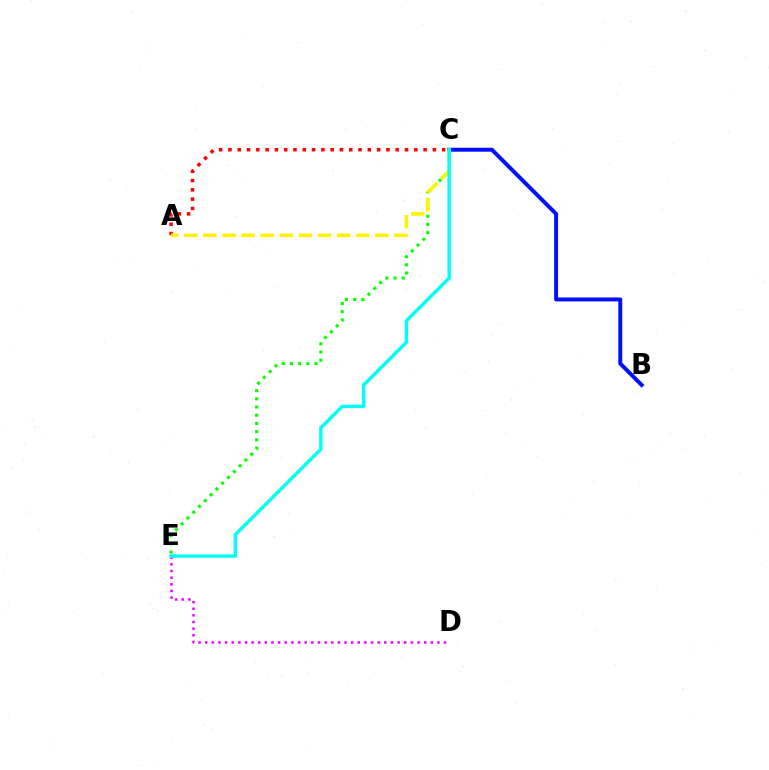{('B', 'C'): [{'color': '#0010ff', 'line_style': 'solid', 'thickness': 2.84}], ('D', 'E'): [{'color': '#ee00ff', 'line_style': 'dotted', 'thickness': 1.8}], ('C', 'E'): [{'color': '#08ff00', 'line_style': 'dotted', 'thickness': 2.23}, {'color': '#00fff6', 'line_style': 'solid', 'thickness': 2.47}], ('A', 'C'): [{'color': '#ff0000', 'line_style': 'dotted', 'thickness': 2.52}, {'color': '#fcf500', 'line_style': 'dashed', 'thickness': 2.59}]}